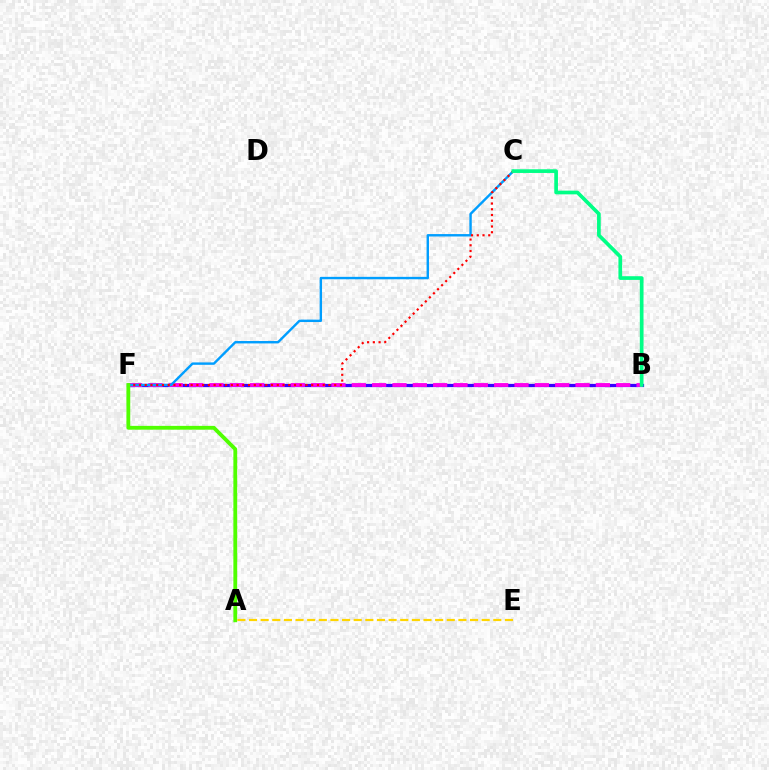{('B', 'F'): [{'color': '#3700ff', 'line_style': 'solid', 'thickness': 2.33}, {'color': '#ff00ed', 'line_style': 'dashed', 'thickness': 2.76}], ('C', 'F'): [{'color': '#009eff', 'line_style': 'solid', 'thickness': 1.73}, {'color': '#ff0000', 'line_style': 'dotted', 'thickness': 1.56}], ('B', 'C'): [{'color': '#00ff86', 'line_style': 'solid', 'thickness': 2.66}], ('A', 'F'): [{'color': '#4fff00', 'line_style': 'solid', 'thickness': 2.75}], ('A', 'E'): [{'color': '#ffd500', 'line_style': 'dashed', 'thickness': 1.58}]}